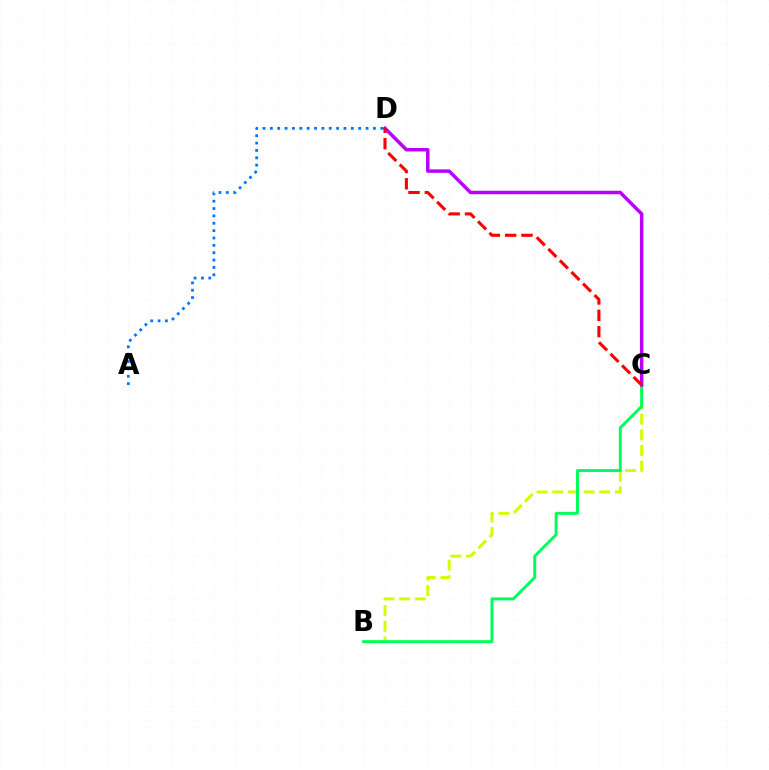{('B', 'C'): [{'color': '#d1ff00', 'line_style': 'dashed', 'thickness': 2.13}, {'color': '#00ff5c', 'line_style': 'solid', 'thickness': 2.12}], ('C', 'D'): [{'color': '#b900ff', 'line_style': 'solid', 'thickness': 2.5}, {'color': '#ff0000', 'line_style': 'dashed', 'thickness': 2.22}], ('A', 'D'): [{'color': '#0074ff', 'line_style': 'dotted', 'thickness': 2.0}]}